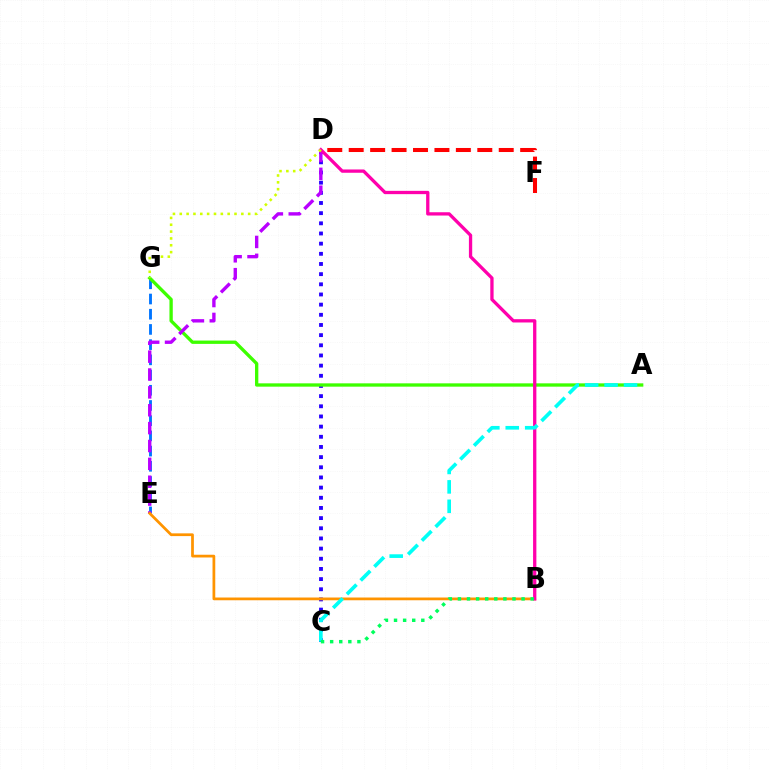{('C', 'D'): [{'color': '#2500ff', 'line_style': 'dotted', 'thickness': 2.76}], ('E', 'G'): [{'color': '#0074ff', 'line_style': 'dashed', 'thickness': 2.07}], ('A', 'G'): [{'color': '#3dff00', 'line_style': 'solid', 'thickness': 2.39}], ('D', 'E'): [{'color': '#b900ff', 'line_style': 'dashed', 'thickness': 2.43}], ('B', 'E'): [{'color': '#ff9400', 'line_style': 'solid', 'thickness': 1.98}], ('B', 'D'): [{'color': '#ff00ac', 'line_style': 'solid', 'thickness': 2.37}], ('A', 'C'): [{'color': '#00fff6', 'line_style': 'dashed', 'thickness': 2.64}], ('D', 'F'): [{'color': '#ff0000', 'line_style': 'dashed', 'thickness': 2.91}], ('B', 'C'): [{'color': '#00ff5c', 'line_style': 'dotted', 'thickness': 2.47}], ('D', 'G'): [{'color': '#d1ff00', 'line_style': 'dotted', 'thickness': 1.86}]}